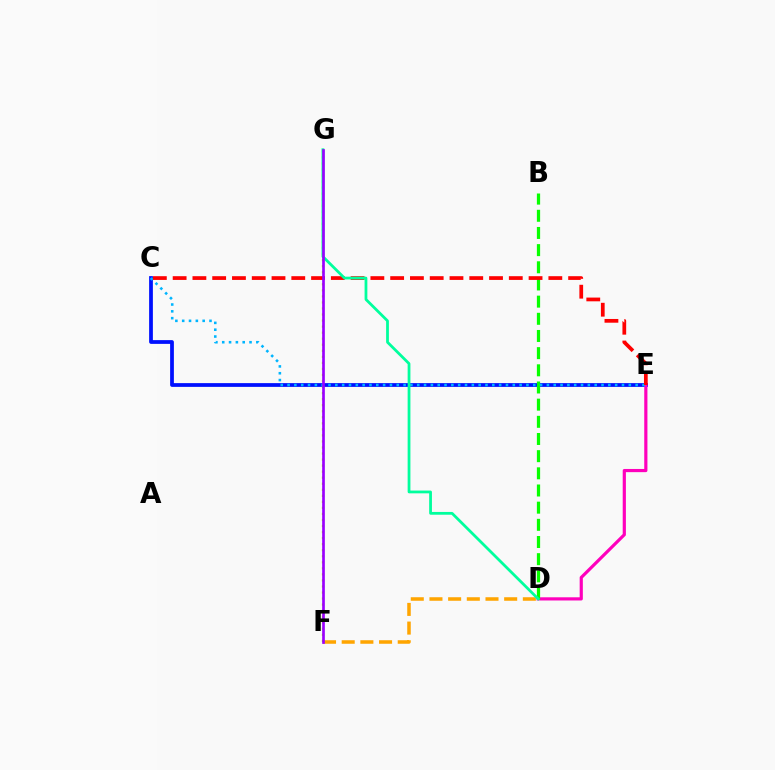{('D', 'F'): [{'color': '#ffa500', 'line_style': 'dashed', 'thickness': 2.54}], ('C', 'E'): [{'color': '#0010ff', 'line_style': 'solid', 'thickness': 2.71}, {'color': '#00b5ff', 'line_style': 'dotted', 'thickness': 1.85}, {'color': '#ff0000', 'line_style': 'dashed', 'thickness': 2.69}], ('F', 'G'): [{'color': '#b3ff00', 'line_style': 'dotted', 'thickness': 1.64}, {'color': '#9b00ff', 'line_style': 'solid', 'thickness': 1.93}], ('D', 'E'): [{'color': '#ff00bd', 'line_style': 'solid', 'thickness': 2.29}], ('B', 'D'): [{'color': '#08ff00', 'line_style': 'dashed', 'thickness': 2.33}], ('D', 'G'): [{'color': '#00ff9d', 'line_style': 'solid', 'thickness': 2.0}]}